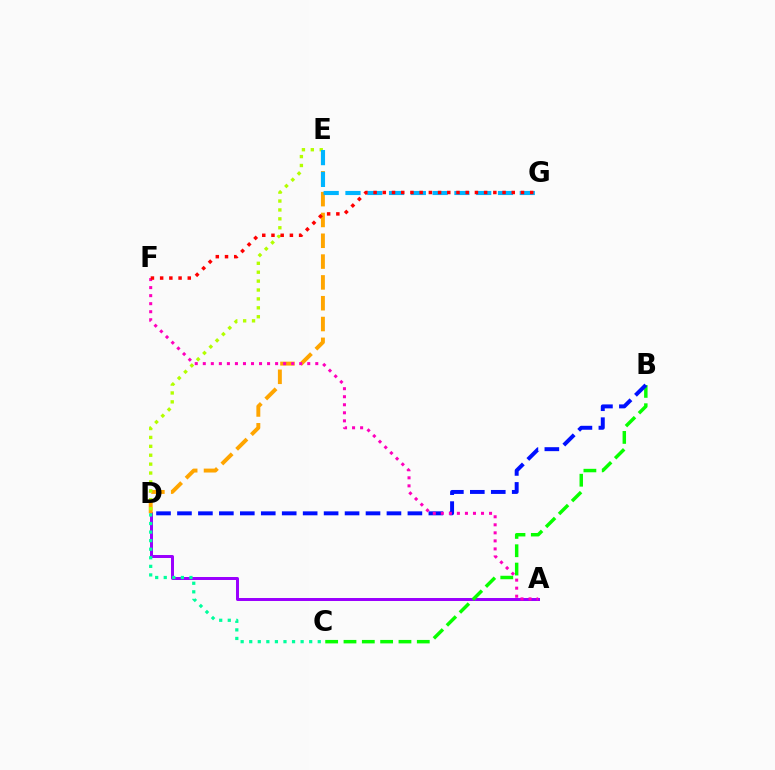{('A', 'D'): [{'color': '#9b00ff', 'line_style': 'solid', 'thickness': 2.15}], ('D', 'E'): [{'color': '#ffa500', 'line_style': 'dashed', 'thickness': 2.83}, {'color': '#b3ff00', 'line_style': 'dotted', 'thickness': 2.42}], ('C', 'D'): [{'color': '#00ff9d', 'line_style': 'dotted', 'thickness': 2.33}], ('E', 'G'): [{'color': '#00b5ff', 'line_style': 'dashed', 'thickness': 2.96}], ('B', 'C'): [{'color': '#08ff00', 'line_style': 'dashed', 'thickness': 2.49}], ('B', 'D'): [{'color': '#0010ff', 'line_style': 'dashed', 'thickness': 2.85}], ('A', 'F'): [{'color': '#ff00bd', 'line_style': 'dotted', 'thickness': 2.18}], ('F', 'G'): [{'color': '#ff0000', 'line_style': 'dotted', 'thickness': 2.5}]}